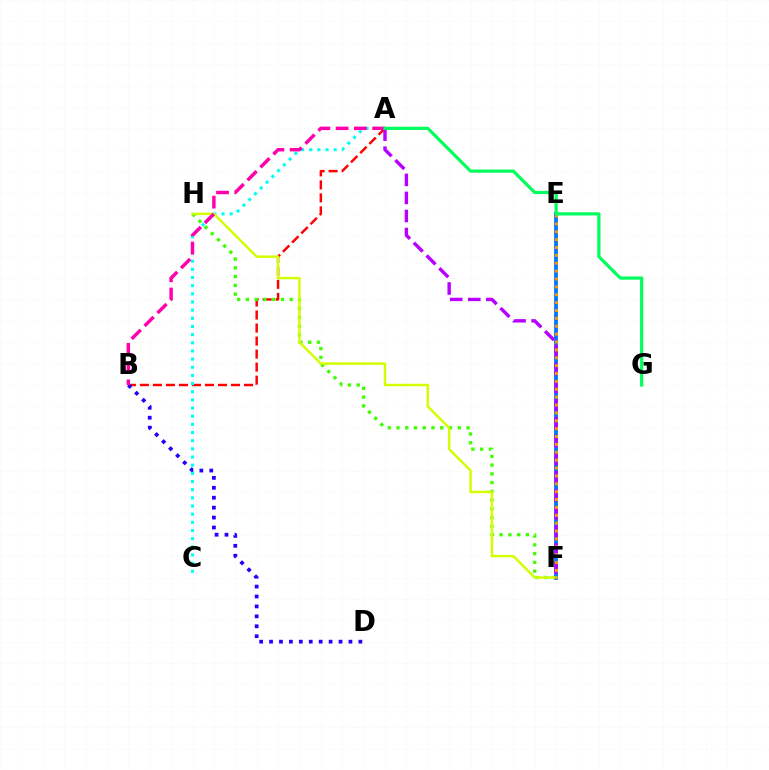{('A', 'B'): [{'color': '#ff0000', 'line_style': 'dashed', 'thickness': 1.77}, {'color': '#ff00ac', 'line_style': 'dashed', 'thickness': 2.48}], ('F', 'H'): [{'color': '#3dff00', 'line_style': 'dotted', 'thickness': 2.38}, {'color': '#d1ff00', 'line_style': 'solid', 'thickness': 1.78}], ('B', 'D'): [{'color': '#2500ff', 'line_style': 'dotted', 'thickness': 2.7}], ('A', 'C'): [{'color': '#00fff6', 'line_style': 'dotted', 'thickness': 2.22}], ('E', 'F'): [{'color': '#0074ff', 'line_style': 'solid', 'thickness': 2.72}, {'color': '#ff9400', 'line_style': 'dotted', 'thickness': 2.14}], ('A', 'F'): [{'color': '#b900ff', 'line_style': 'dashed', 'thickness': 2.45}], ('A', 'G'): [{'color': '#00ff5c', 'line_style': 'solid', 'thickness': 2.31}]}